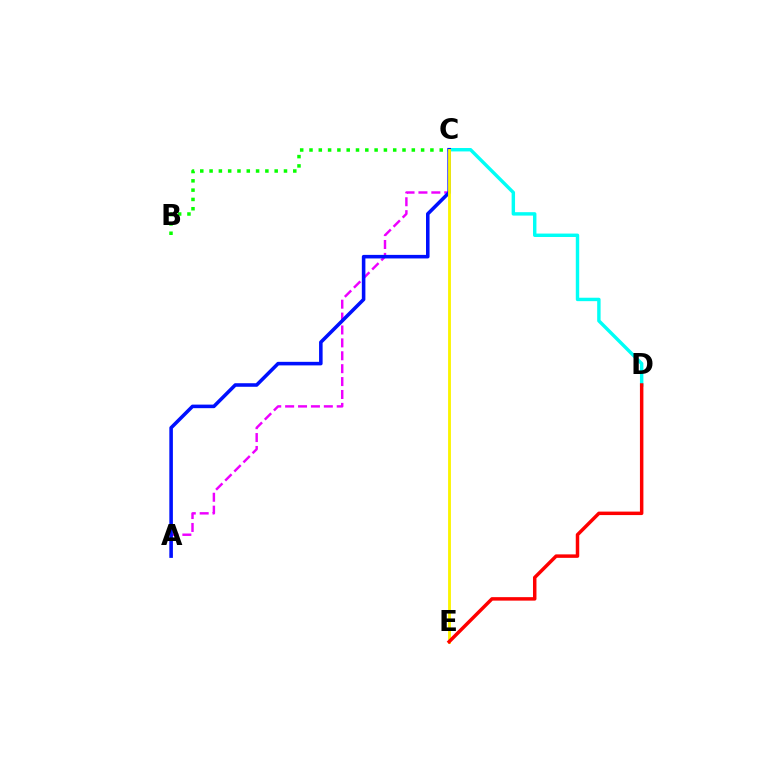{('A', 'C'): [{'color': '#ee00ff', 'line_style': 'dashed', 'thickness': 1.75}, {'color': '#0010ff', 'line_style': 'solid', 'thickness': 2.56}], ('B', 'C'): [{'color': '#08ff00', 'line_style': 'dotted', 'thickness': 2.53}], ('C', 'D'): [{'color': '#00fff6', 'line_style': 'solid', 'thickness': 2.46}], ('C', 'E'): [{'color': '#fcf500', 'line_style': 'solid', 'thickness': 2.05}], ('D', 'E'): [{'color': '#ff0000', 'line_style': 'solid', 'thickness': 2.5}]}